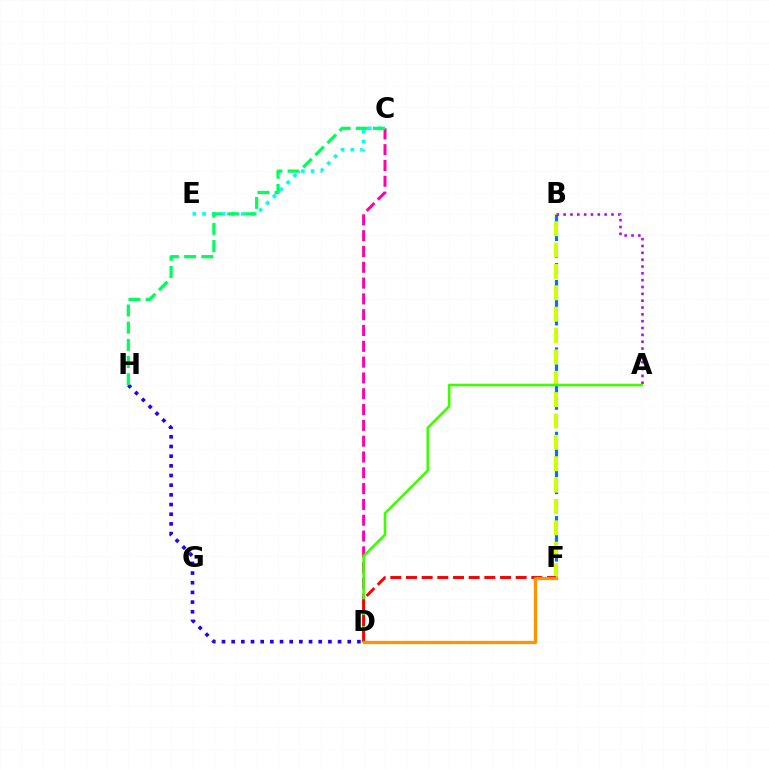{('C', 'E'): [{'color': '#00fff6', 'line_style': 'dotted', 'thickness': 2.64}], ('B', 'F'): [{'color': '#0074ff', 'line_style': 'dashed', 'thickness': 2.29}, {'color': '#d1ff00', 'line_style': 'dashed', 'thickness': 2.9}], ('D', 'H'): [{'color': '#2500ff', 'line_style': 'dotted', 'thickness': 2.63}], ('C', 'D'): [{'color': '#ff00ac', 'line_style': 'dashed', 'thickness': 2.15}], ('A', 'D'): [{'color': '#3dff00', 'line_style': 'solid', 'thickness': 1.89}], ('A', 'B'): [{'color': '#b900ff', 'line_style': 'dotted', 'thickness': 1.86}], ('C', 'H'): [{'color': '#00ff5c', 'line_style': 'dashed', 'thickness': 2.33}], ('D', 'F'): [{'color': '#ff0000', 'line_style': 'dashed', 'thickness': 2.13}, {'color': '#ff9400', 'line_style': 'solid', 'thickness': 2.34}]}